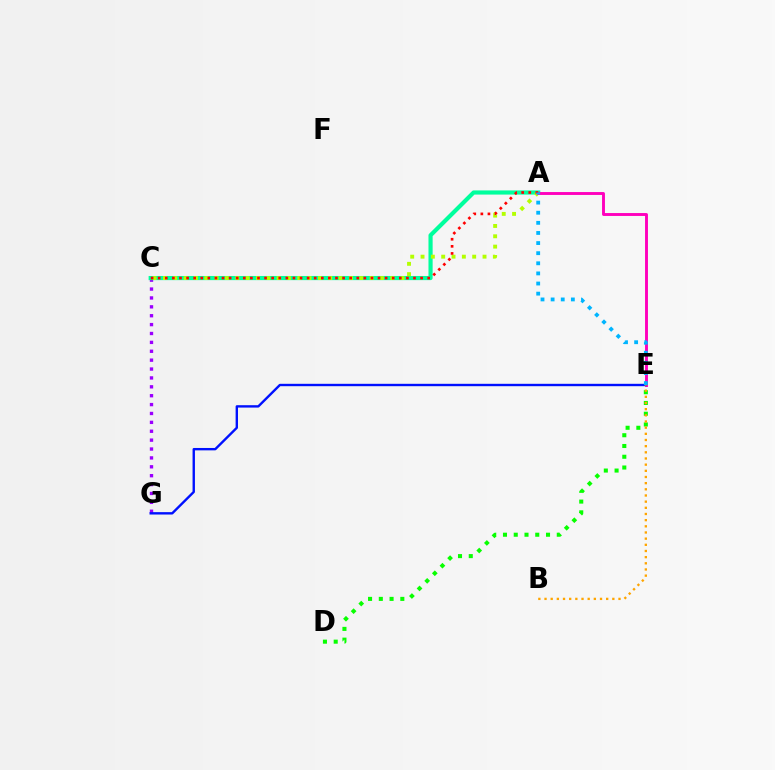{('C', 'G'): [{'color': '#9b00ff', 'line_style': 'dotted', 'thickness': 2.41}], ('A', 'C'): [{'color': '#00ff9d', 'line_style': 'solid', 'thickness': 2.99}, {'color': '#b3ff00', 'line_style': 'dotted', 'thickness': 2.81}, {'color': '#ff0000', 'line_style': 'dotted', 'thickness': 1.93}], ('D', 'E'): [{'color': '#08ff00', 'line_style': 'dotted', 'thickness': 2.92}], ('A', 'E'): [{'color': '#ff00bd', 'line_style': 'solid', 'thickness': 2.08}, {'color': '#00b5ff', 'line_style': 'dotted', 'thickness': 2.75}], ('E', 'G'): [{'color': '#0010ff', 'line_style': 'solid', 'thickness': 1.72}], ('B', 'E'): [{'color': '#ffa500', 'line_style': 'dotted', 'thickness': 1.68}]}